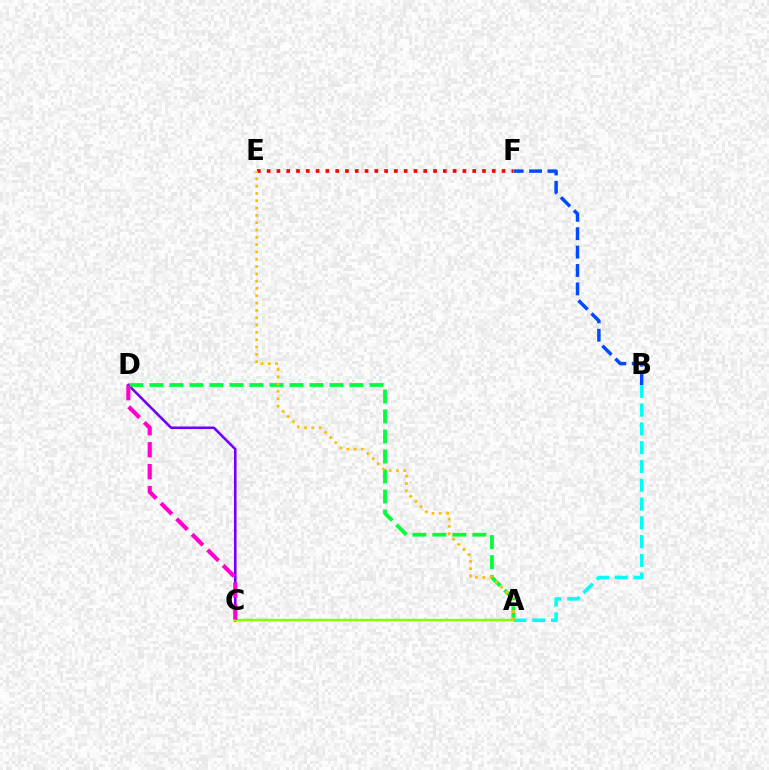{('E', 'F'): [{'color': '#ff0000', 'line_style': 'dotted', 'thickness': 2.66}], ('A', 'B'): [{'color': '#00fff6', 'line_style': 'dashed', 'thickness': 2.55}], ('C', 'D'): [{'color': '#7200ff', 'line_style': 'solid', 'thickness': 1.85}, {'color': '#ff00cf', 'line_style': 'dashed', 'thickness': 2.98}], ('A', 'D'): [{'color': '#00ff39', 'line_style': 'dashed', 'thickness': 2.72}], ('A', 'C'): [{'color': '#84ff00', 'line_style': 'solid', 'thickness': 1.76}], ('A', 'E'): [{'color': '#ffbd00', 'line_style': 'dotted', 'thickness': 1.99}], ('B', 'F'): [{'color': '#004bff', 'line_style': 'dashed', 'thickness': 2.5}]}